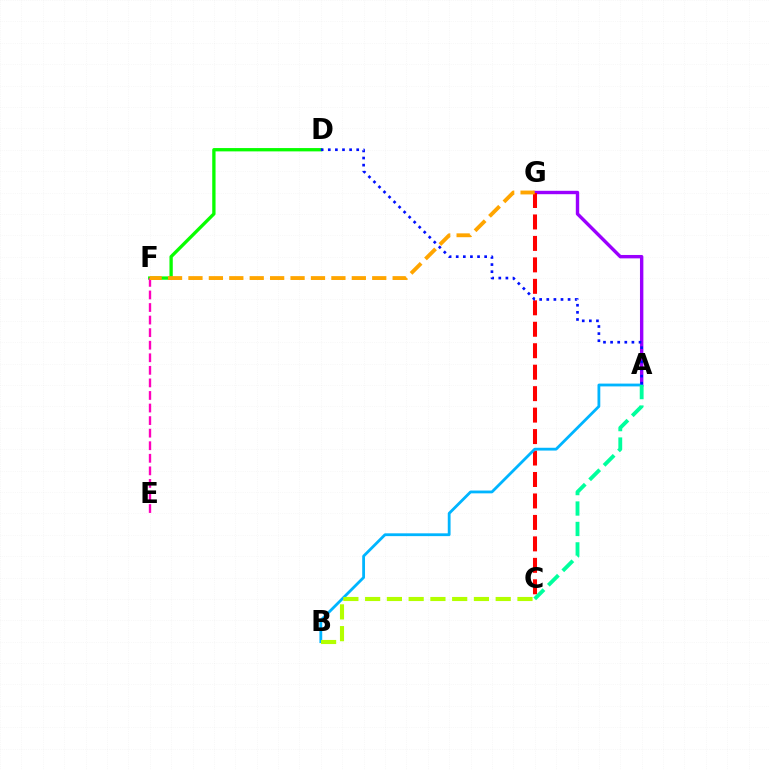{('D', 'F'): [{'color': '#08ff00', 'line_style': 'solid', 'thickness': 2.39}], ('A', 'G'): [{'color': '#9b00ff', 'line_style': 'solid', 'thickness': 2.44}], ('C', 'G'): [{'color': '#ff0000', 'line_style': 'dashed', 'thickness': 2.92}], ('A', 'B'): [{'color': '#00b5ff', 'line_style': 'solid', 'thickness': 2.02}], ('A', 'D'): [{'color': '#0010ff', 'line_style': 'dotted', 'thickness': 1.93}], ('E', 'F'): [{'color': '#ff00bd', 'line_style': 'dashed', 'thickness': 1.71}], ('F', 'G'): [{'color': '#ffa500', 'line_style': 'dashed', 'thickness': 2.77}], ('A', 'C'): [{'color': '#00ff9d', 'line_style': 'dashed', 'thickness': 2.77}], ('B', 'C'): [{'color': '#b3ff00', 'line_style': 'dashed', 'thickness': 2.96}]}